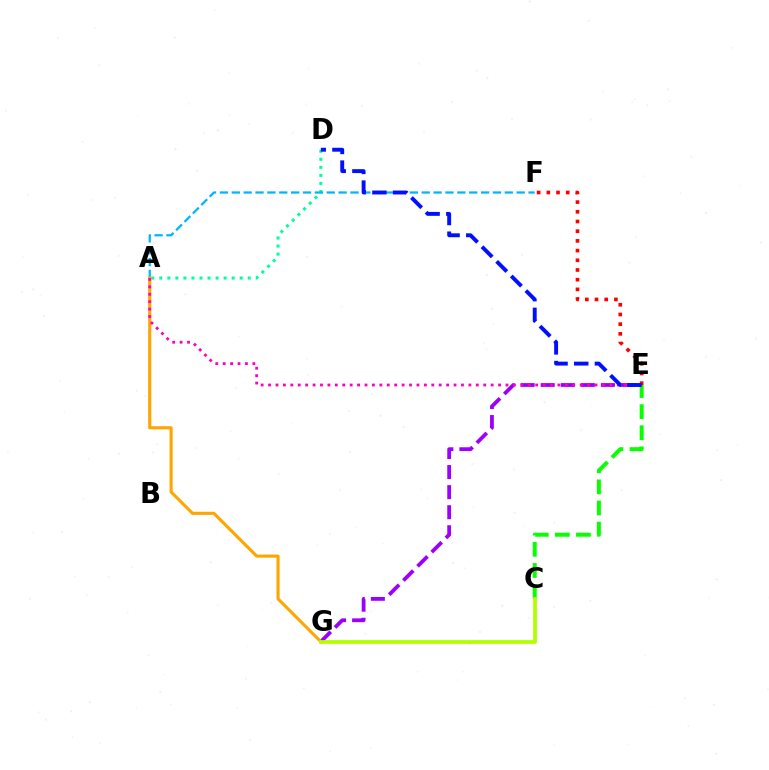{('A', 'D'): [{'color': '#00ff9d', 'line_style': 'dotted', 'thickness': 2.18}], ('A', 'F'): [{'color': '#00b5ff', 'line_style': 'dashed', 'thickness': 1.61}], ('E', 'G'): [{'color': '#9b00ff', 'line_style': 'dashed', 'thickness': 2.73}], ('C', 'E'): [{'color': '#08ff00', 'line_style': 'dashed', 'thickness': 2.87}], ('A', 'G'): [{'color': '#ffa500', 'line_style': 'solid', 'thickness': 2.23}], ('A', 'E'): [{'color': '#ff00bd', 'line_style': 'dotted', 'thickness': 2.02}], ('C', 'G'): [{'color': '#b3ff00', 'line_style': 'solid', 'thickness': 2.71}], ('E', 'F'): [{'color': '#ff0000', 'line_style': 'dotted', 'thickness': 2.63}], ('D', 'E'): [{'color': '#0010ff', 'line_style': 'dashed', 'thickness': 2.81}]}